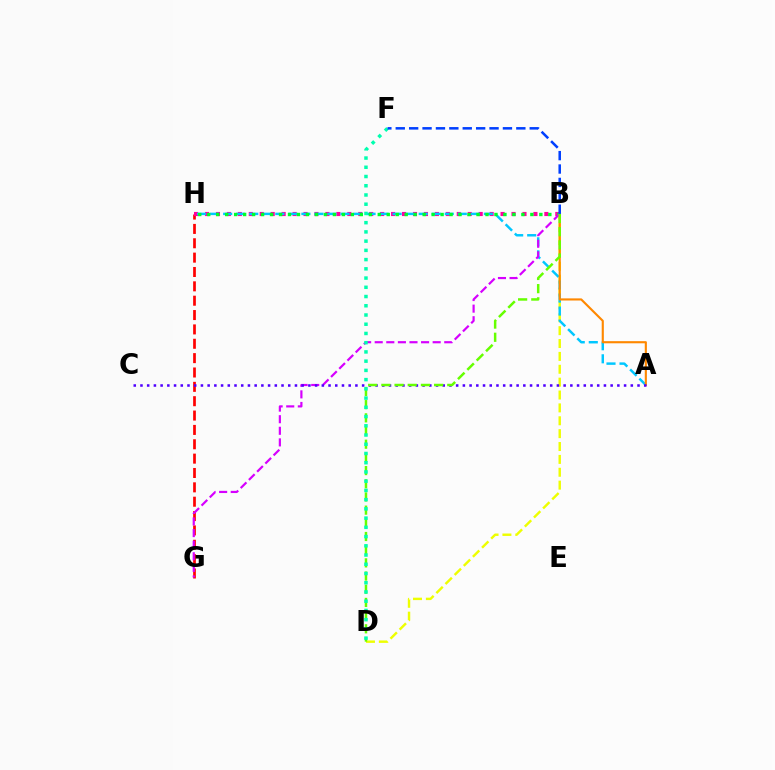{('B', 'D'): [{'color': '#eeff00', 'line_style': 'dashed', 'thickness': 1.75}, {'color': '#66ff00', 'line_style': 'dashed', 'thickness': 1.79}], ('G', 'H'): [{'color': '#ff0000', 'line_style': 'dashed', 'thickness': 1.95}], ('B', 'H'): [{'color': '#ff00a0', 'line_style': 'dotted', 'thickness': 2.97}, {'color': '#00ff27', 'line_style': 'dotted', 'thickness': 2.44}], ('A', 'H'): [{'color': '#00c7ff', 'line_style': 'dashed', 'thickness': 1.77}], ('A', 'B'): [{'color': '#ff8800', 'line_style': 'solid', 'thickness': 1.53}], ('B', 'G'): [{'color': '#d600ff', 'line_style': 'dashed', 'thickness': 1.57}], ('A', 'C'): [{'color': '#4f00ff', 'line_style': 'dotted', 'thickness': 1.82}], ('D', 'F'): [{'color': '#00ffaf', 'line_style': 'dotted', 'thickness': 2.51}], ('B', 'F'): [{'color': '#003fff', 'line_style': 'dashed', 'thickness': 1.82}]}